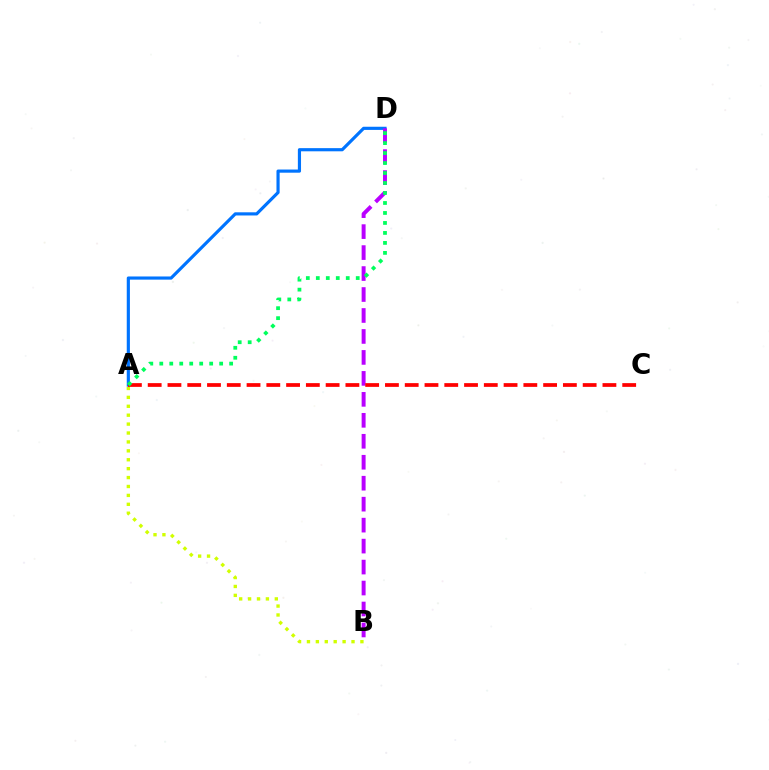{('A', 'B'): [{'color': '#d1ff00', 'line_style': 'dotted', 'thickness': 2.42}], ('A', 'D'): [{'color': '#0074ff', 'line_style': 'solid', 'thickness': 2.28}, {'color': '#00ff5c', 'line_style': 'dotted', 'thickness': 2.71}], ('B', 'D'): [{'color': '#b900ff', 'line_style': 'dashed', 'thickness': 2.85}], ('A', 'C'): [{'color': '#ff0000', 'line_style': 'dashed', 'thickness': 2.69}]}